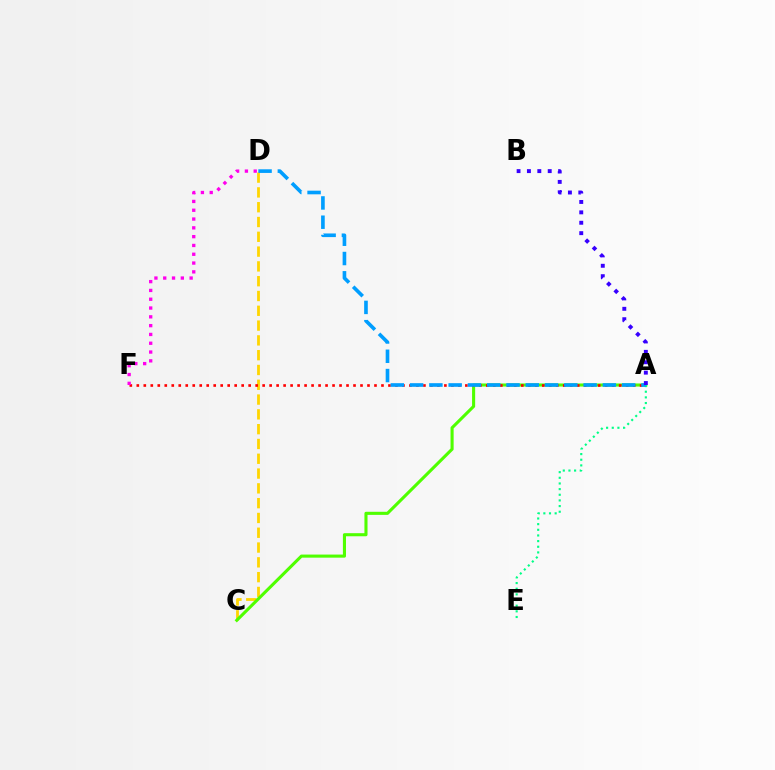{('C', 'D'): [{'color': '#ffd500', 'line_style': 'dashed', 'thickness': 2.01}], ('A', 'C'): [{'color': '#4fff00', 'line_style': 'solid', 'thickness': 2.22}], ('A', 'F'): [{'color': '#ff0000', 'line_style': 'dotted', 'thickness': 1.9}], ('A', 'E'): [{'color': '#00ff86', 'line_style': 'dotted', 'thickness': 1.54}], ('A', 'D'): [{'color': '#009eff', 'line_style': 'dashed', 'thickness': 2.62}], ('A', 'B'): [{'color': '#3700ff', 'line_style': 'dotted', 'thickness': 2.83}], ('D', 'F'): [{'color': '#ff00ed', 'line_style': 'dotted', 'thickness': 2.39}]}